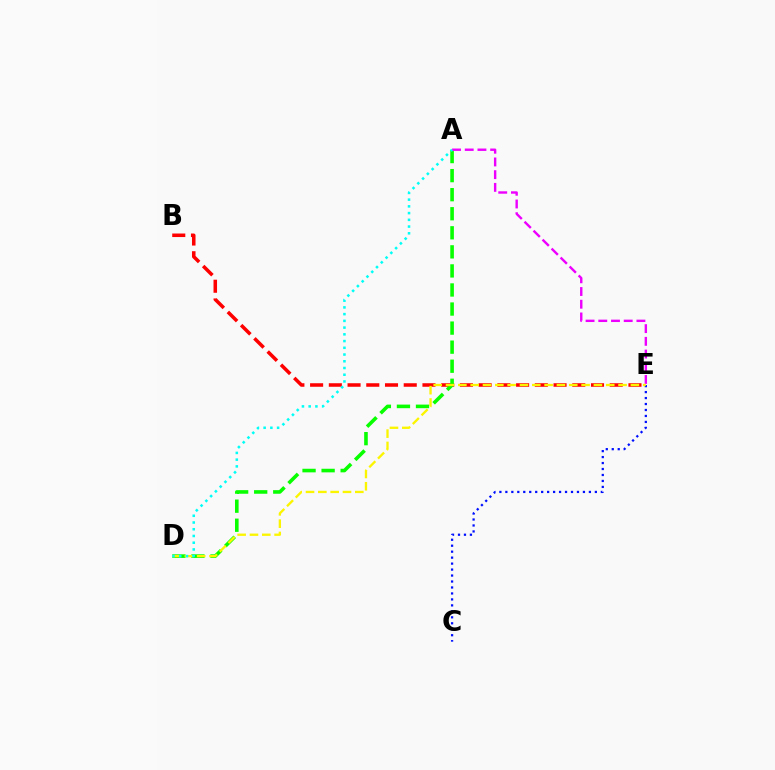{('B', 'E'): [{'color': '#ff0000', 'line_style': 'dashed', 'thickness': 2.54}], ('C', 'E'): [{'color': '#0010ff', 'line_style': 'dotted', 'thickness': 1.62}], ('A', 'D'): [{'color': '#08ff00', 'line_style': 'dashed', 'thickness': 2.59}, {'color': '#00fff6', 'line_style': 'dotted', 'thickness': 1.83}], ('A', 'E'): [{'color': '#ee00ff', 'line_style': 'dashed', 'thickness': 1.73}], ('D', 'E'): [{'color': '#fcf500', 'line_style': 'dashed', 'thickness': 1.67}]}